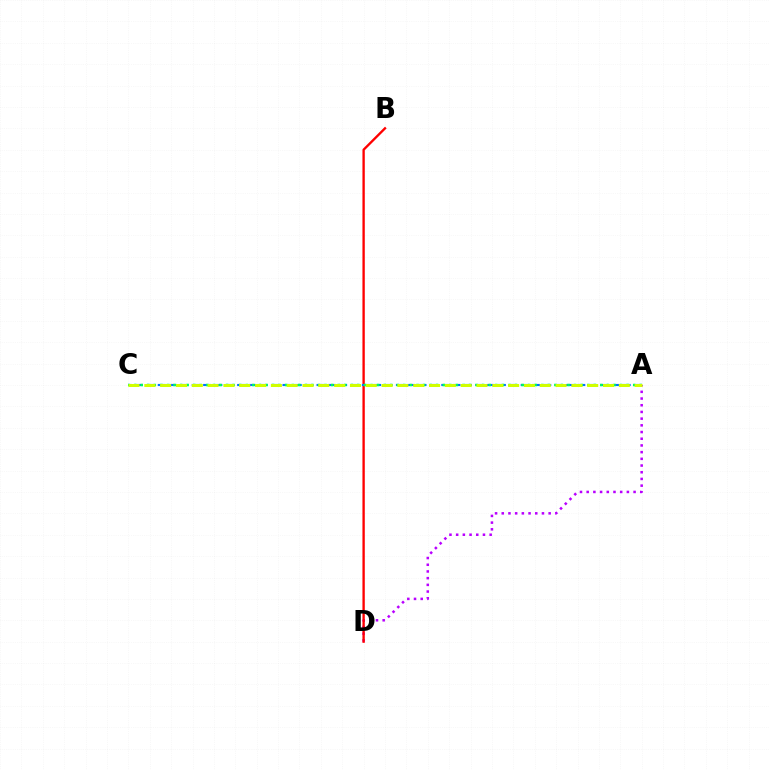{('A', 'D'): [{'color': '#b900ff', 'line_style': 'dotted', 'thickness': 1.82}], ('B', 'D'): [{'color': '#ff0000', 'line_style': 'solid', 'thickness': 1.69}], ('A', 'C'): [{'color': '#0074ff', 'line_style': 'dashed', 'thickness': 1.54}, {'color': '#00ff5c', 'line_style': 'dotted', 'thickness': 1.78}, {'color': '#d1ff00', 'line_style': 'dashed', 'thickness': 2.15}]}